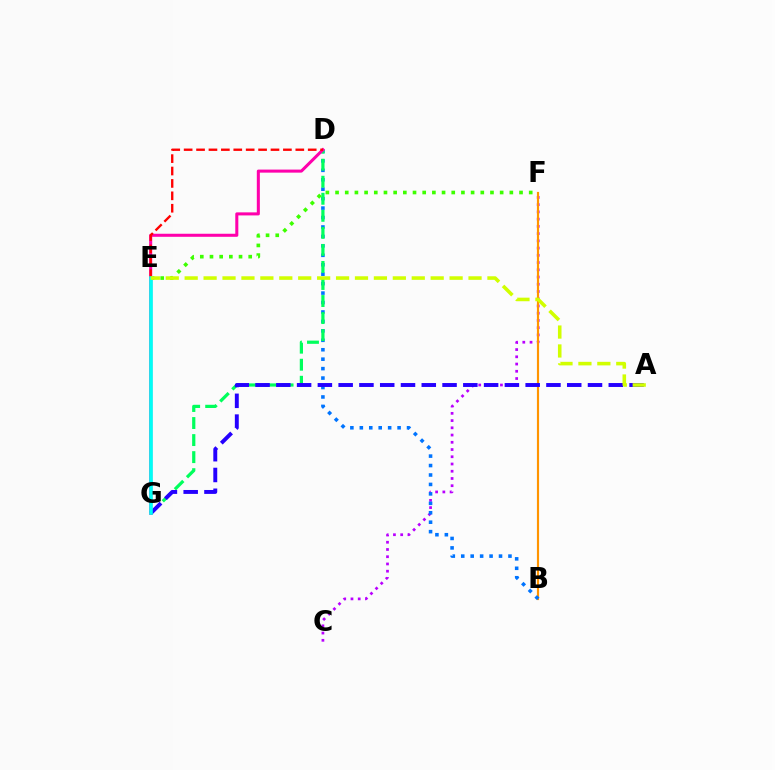{('C', 'F'): [{'color': '#b900ff', 'line_style': 'dotted', 'thickness': 1.97}], ('B', 'F'): [{'color': '#ff9400', 'line_style': 'solid', 'thickness': 1.56}], ('B', 'D'): [{'color': '#0074ff', 'line_style': 'dotted', 'thickness': 2.57}], ('D', 'G'): [{'color': '#00ff5c', 'line_style': 'dashed', 'thickness': 2.32}, {'color': '#ff00ac', 'line_style': 'solid', 'thickness': 2.19}], ('E', 'F'): [{'color': '#3dff00', 'line_style': 'dotted', 'thickness': 2.63}], ('D', 'E'): [{'color': '#ff0000', 'line_style': 'dashed', 'thickness': 1.69}], ('A', 'G'): [{'color': '#2500ff', 'line_style': 'dashed', 'thickness': 2.82}], ('E', 'G'): [{'color': '#00fff6', 'line_style': 'solid', 'thickness': 2.61}], ('A', 'E'): [{'color': '#d1ff00', 'line_style': 'dashed', 'thickness': 2.57}]}